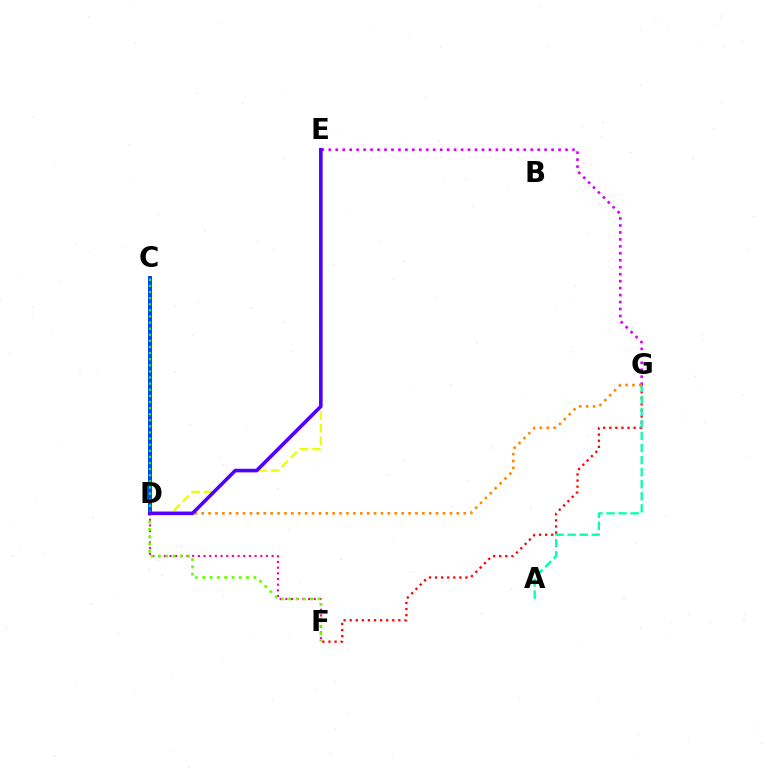{('D', 'F'): [{'color': '#ff00a0', 'line_style': 'dotted', 'thickness': 1.54}, {'color': '#66ff00', 'line_style': 'dotted', 'thickness': 1.98}], ('C', 'D'): [{'color': '#00c7ff', 'line_style': 'solid', 'thickness': 1.55}, {'color': '#003fff', 'line_style': 'solid', 'thickness': 2.84}, {'color': '#00ff27', 'line_style': 'dotted', 'thickness': 1.66}], ('E', 'G'): [{'color': '#d600ff', 'line_style': 'dotted', 'thickness': 1.89}], ('F', 'G'): [{'color': '#ff0000', 'line_style': 'dotted', 'thickness': 1.65}], ('A', 'G'): [{'color': '#00ffaf', 'line_style': 'dashed', 'thickness': 1.64}], ('D', 'E'): [{'color': '#eeff00', 'line_style': 'dashed', 'thickness': 1.71}, {'color': '#4f00ff', 'line_style': 'solid', 'thickness': 2.59}], ('D', 'G'): [{'color': '#ff8800', 'line_style': 'dotted', 'thickness': 1.87}]}